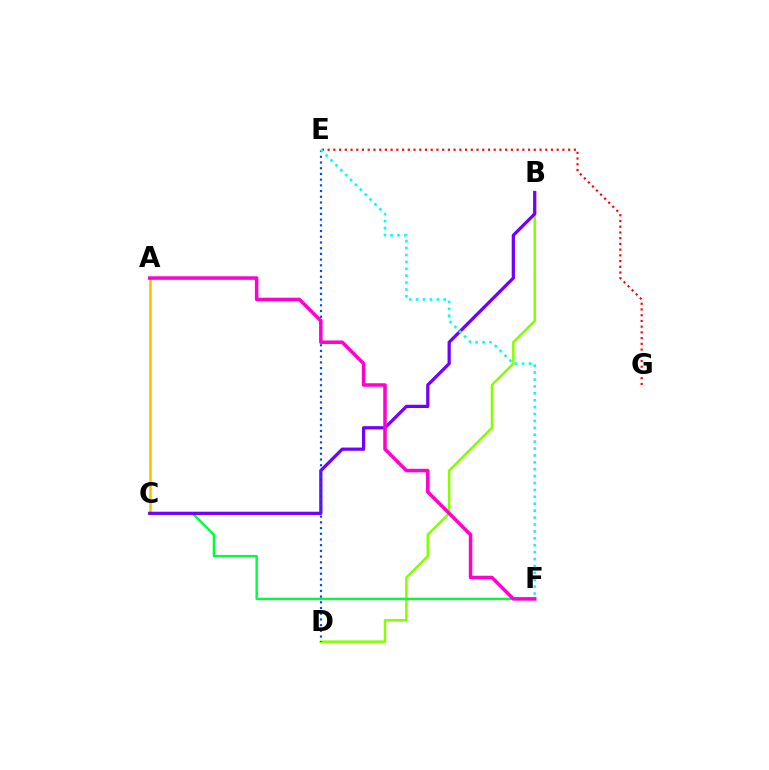{('A', 'C'): [{'color': '#ffbd00', 'line_style': 'solid', 'thickness': 1.85}], ('B', 'D'): [{'color': '#84ff00', 'line_style': 'solid', 'thickness': 1.79}], ('C', 'F'): [{'color': '#00ff39', 'line_style': 'solid', 'thickness': 1.73}], ('B', 'C'): [{'color': '#7200ff', 'line_style': 'solid', 'thickness': 2.33}], ('D', 'E'): [{'color': '#004bff', 'line_style': 'dotted', 'thickness': 1.55}], ('A', 'F'): [{'color': '#ff00cf', 'line_style': 'solid', 'thickness': 2.53}], ('E', 'G'): [{'color': '#ff0000', 'line_style': 'dotted', 'thickness': 1.56}], ('E', 'F'): [{'color': '#00fff6', 'line_style': 'dotted', 'thickness': 1.88}]}